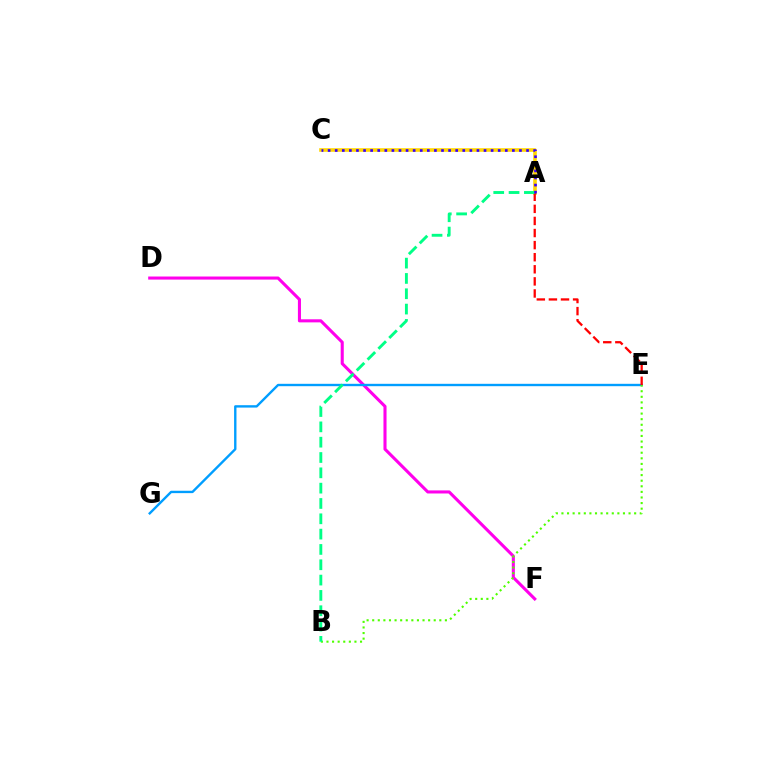{('D', 'F'): [{'color': '#ff00ed', 'line_style': 'solid', 'thickness': 2.22}], ('A', 'C'): [{'color': '#ffd500', 'line_style': 'solid', 'thickness': 2.59}, {'color': '#3700ff', 'line_style': 'dotted', 'thickness': 1.93}], ('E', 'G'): [{'color': '#009eff', 'line_style': 'solid', 'thickness': 1.71}], ('B', 'E'): [{'color': '#4fff00', 'line_style': 'dotted', 'thickness': 1.52}], ('A', 'E'): [{'color': '#ff0000', 'line_style': 'dashed', 'thickness': 1.64}], ('A', 'B'): [{'color': '#00ff86', 'line_style': 'dashed', 'thickness': 2.08}]}